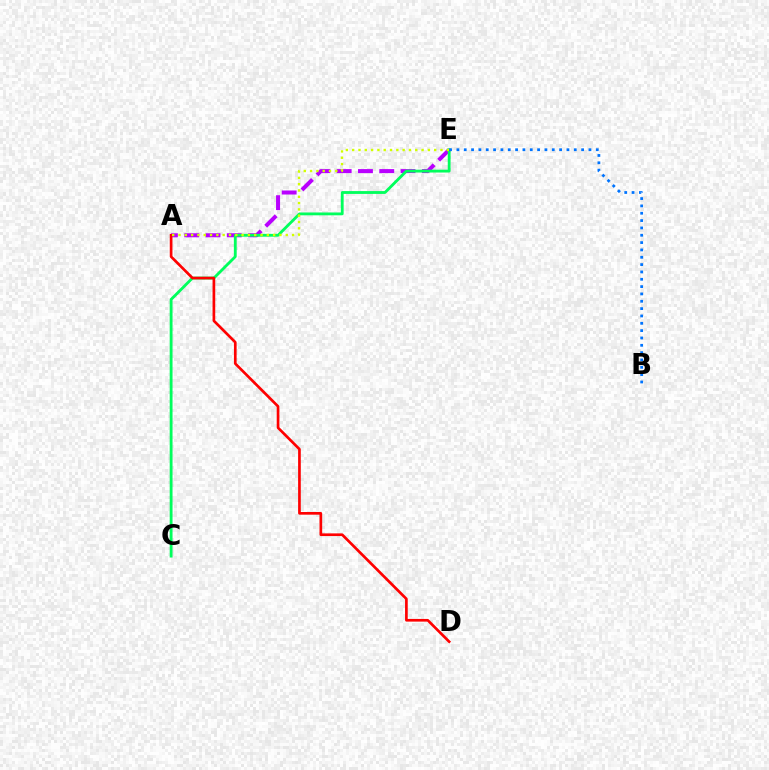{('A', 'E'): [{'color': '#b900ff', 'line_style': 'dashed', 'thickness': 2.89}, {'color': '#d1ff00', 'line_style': 'dotted', 'thickness': 1.71}], ('C', 'E'): [{'color': '#00ff5c', 'line_style': 'solid', 'thickness': 2.04}], ('A', 'D'): [{'color': '#ff0000', 'line_style': 'solid', 'thickness': 1.93}], ('B', 'E'): [{'color': '#0074ff', 'line_style': 'dotted', 'thickness': 1.99}]}